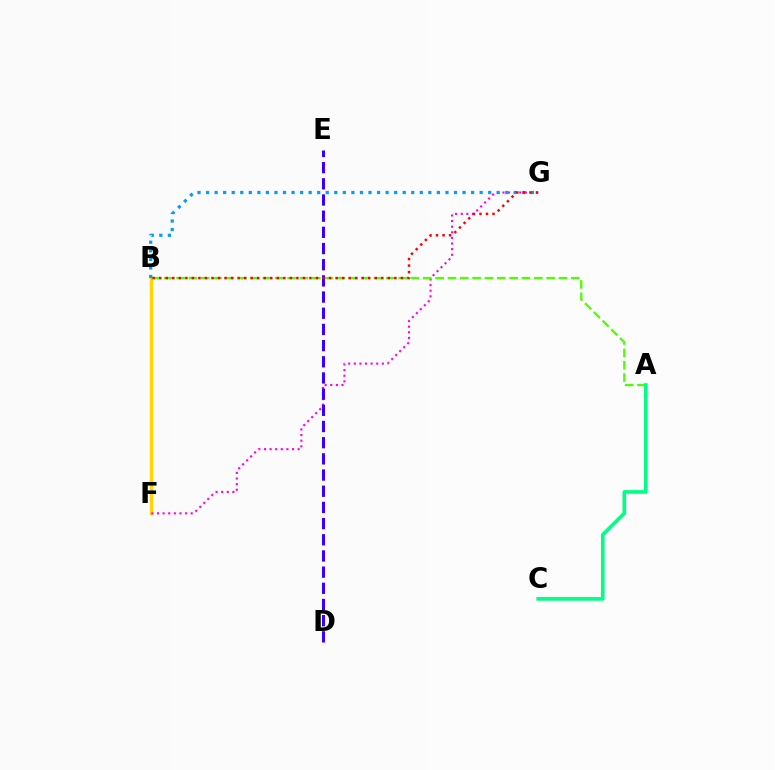{('B', 'F'): [{'color': '#ffd500', 'line_style': 'solid', 'thickness': 2.44}], ('F', 'G'): [{'color': '#ff00ed', 'line_style': 'dotted', 'thickness': 1.53}], ('A', 'B'): [{'color': '#4fff00', 'line_style': 'dashed', 'thickness': 1.68}], ('B', 'G'): [{'color': '#009eff', 'line_style': 'dotted', 'thickness': 2.32}, {'color': '#ff0000', 'line_style': 'dotted', 'thickness': 1.77}], ('A', 'C'): [{'color': '#00ff86', 'line_style': 'solid', 'thickness': 2.63}], ('D', 'E'): [{'color': '#3700ff', 'line_style': 'dashed', 'thickness': 2.2}]}